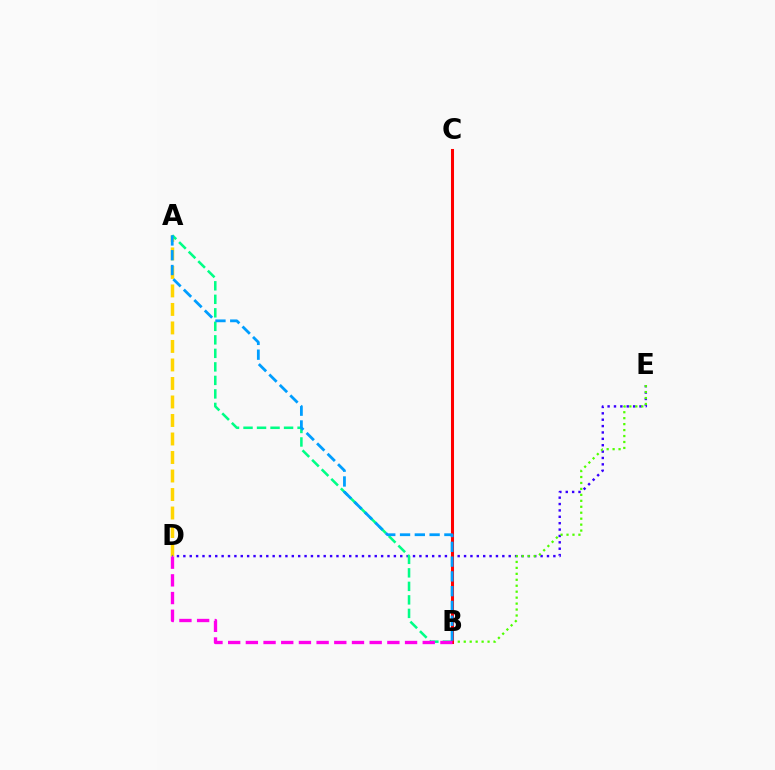{('A', 'D'): [{'color': '#ffd500', 'line_style': 'dashed', 'thickness': 2.51}], ('D', 'E'): [{'color': '#3700ff', 'line_style': 'dotted', 'thickness': 1.73}], ('A', 'B'): [{'color': '#00ff86', 'line_style': 'dashed', 'thickness': 1.84}, {'color': '#009eff', 'line_style': 'dashed', 'thickness': 2.01}], ('B', 'E'): [{'color': '#4fff00', 'line_style': 'dotted', 'thickness': 1.62}], ('B', 'C'): [{'color': '#ff0000', 'line_style': 'solid', 'thickness': 2.19}], ('B', 'D'): [{'color': '#ff00ed', 'line_style': 'dashed', 'thickness': 2.4}]}